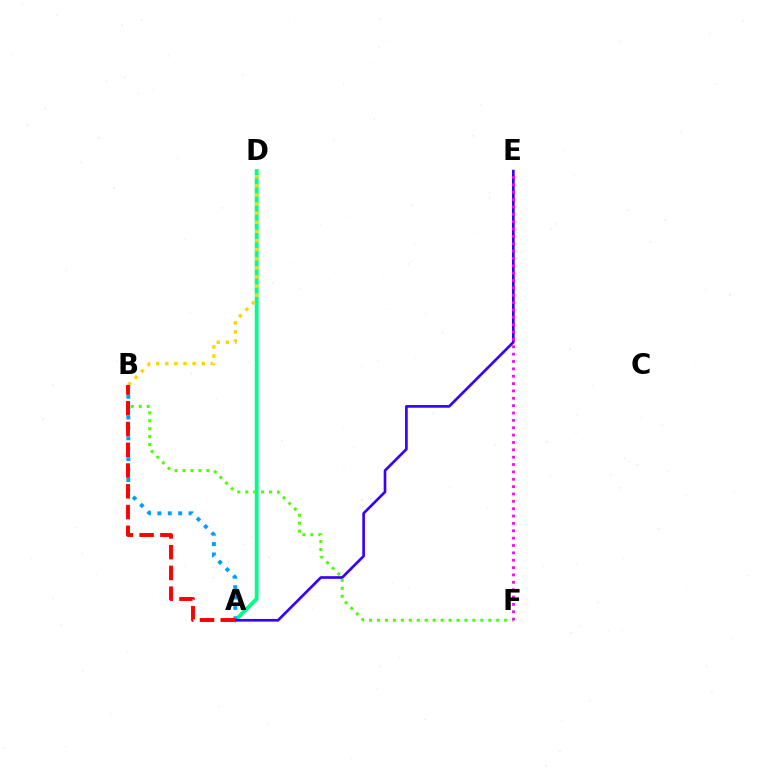{('A', 'D'): [{'color': '#00ff86', 'line_style': 'solid', 'thickness': 2.75}], ('B', 'F'): [{'color': '#4fff00', 'line_style': 'dotted', 'thickness': 2.16}], ('A', 'B'): [{'color': '#009eff', 'line_style': 'dotted', 'thickness': 2.82}, {'color': '#ff0000', 'line_style': 'dashed', 'thickness': 2.82}], ('B', 'D'): [{'color': '#ffd500', 'line_style': 'dotted', 'thickness': 2.48}], ('A', 'E'): [{'color': '#3700ff', 'line_style': 'solid', 'thickness': 1.92}], ('E', 'F'): [{'color': '#ff00ed', 'line_style': 'dotted', 'thickness': 2.0}]}